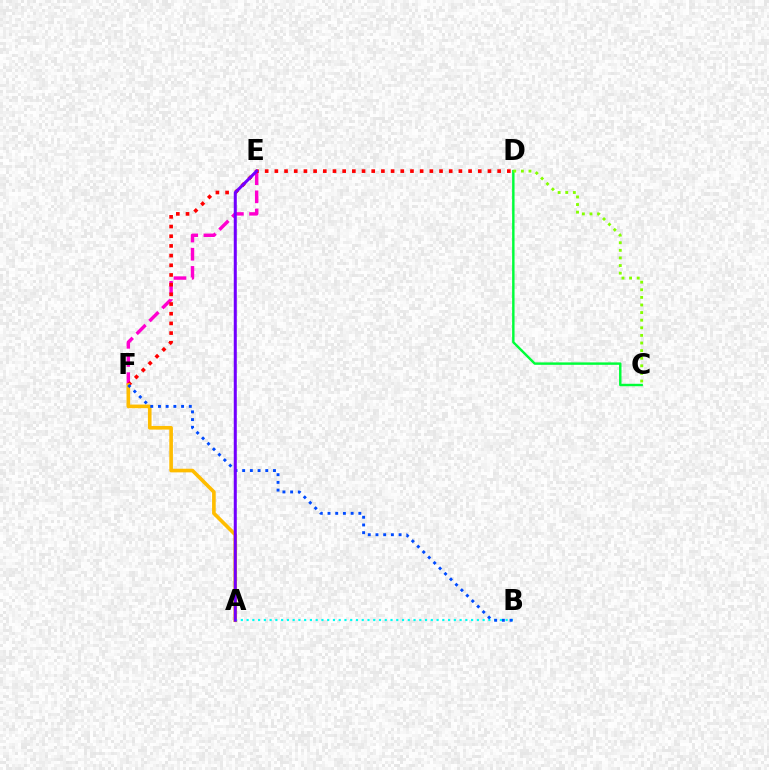{('E', 'F'): [{'color': '#ff00cf', 'line_style': 'dashed', 'thickness': 2.47}], ('D', 'F'): [{'color': '#ff0000', 'line_style': 'dotted', 'thickness': 2.63}], ('A', 'F'): [{'color': '#ffbd00', 'line_style': 'solid', 'thickness': 2.61}], ('C', 'D'): [{'color': '#00ff39', 'line_style': 'solid', 'thickness': 1.75}, {'color': '#84ff00', 'line_style': 'dotted', 'thickness': 2.07}], ('A', 'B'): [{'color': '#00fff6', 'line_style': 'dotted', 'thickness': 1.56}], ('B', 'F'): [{'color': '#004bff', 'line_style': 'dotted', 'thickness': 2.09}], ('A', 'E'): [{'color': '#7200ff', 'line_style': 'solid', 'thickness': 2.19}]}